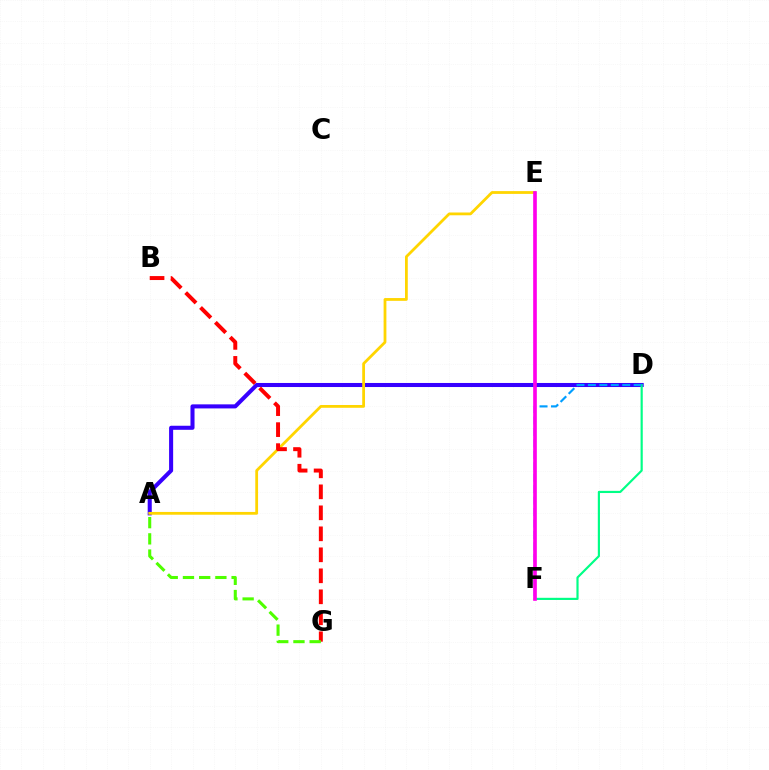{('A', 'D'): [{'color': '#3700ff', 'line_style': 'solid', 'thickness': 2.92}], ('A', 'E'): [{'color': '#ffd500', 'line_style': 'solid', 'thickness': 2.01}], ('D', 'F'): [{'color': '#00ff86', 'line_style': 'solid', 'thickness': 1.56}, {'color': '#009eff', 'line_style': 'dashed', 'thickness': 1.55}], ('B', 'G'): [{'color': '#ff0000', 'line_style': 'dashed', 'thickness': 2.85}], ('E', 'F'): [{'color': '#ff00ed', 'line_style': 'solid', 'thickness': 2.63}], ('A', 'G'): [{'color': '#4fff00', 'line_style': 'dashed', 'thickness': 2.2}]}